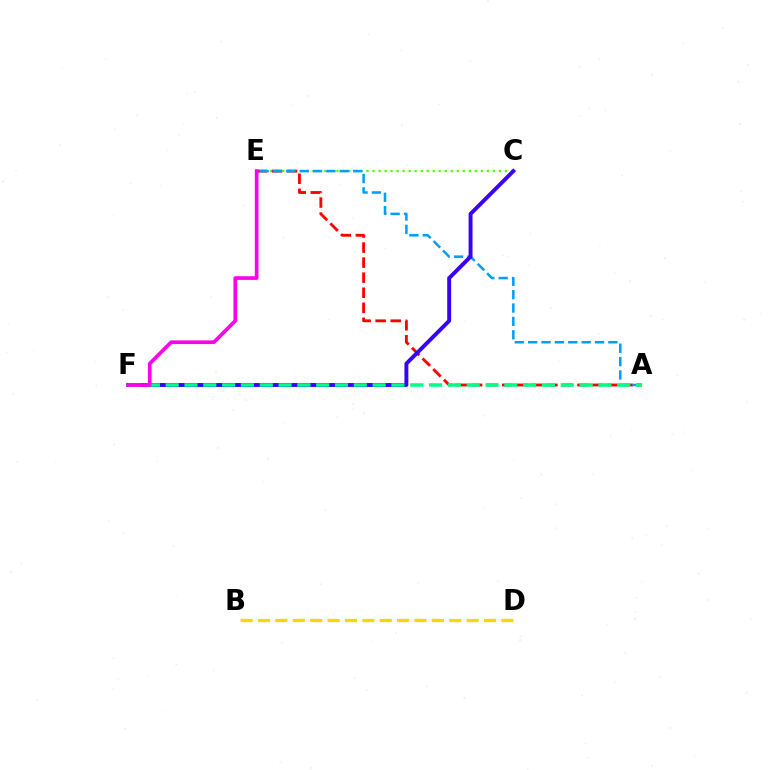{('C', 'E'): [{'color': '#4fff00', 'line_style': 'dotted', 'thickness': 1.63}], ('B', 'D'): [{'color': '#ffd500', 'line_style': 'dashed', 'thickness': 2.36}], ('A', 'E'): [{'color': '#ff0000', 'line_style': 'dashed', 'thickness': 2.05}, {'color': '#009eff', 'line_style': 'dashed', 'thickness': 1.82}], ('C', 'F'): [{'color': '#3700ff', 'line_style': 'solid', 'thickness': 2.82}], ('A', 'F'): [{'color': '#00ff86', 'line_style': 'dashed', 'thickness': 2.56}], ('E', 'F'): [{'color': '#ff00ed', 'line_style': 'solid', 'thickness': 2.64}]}